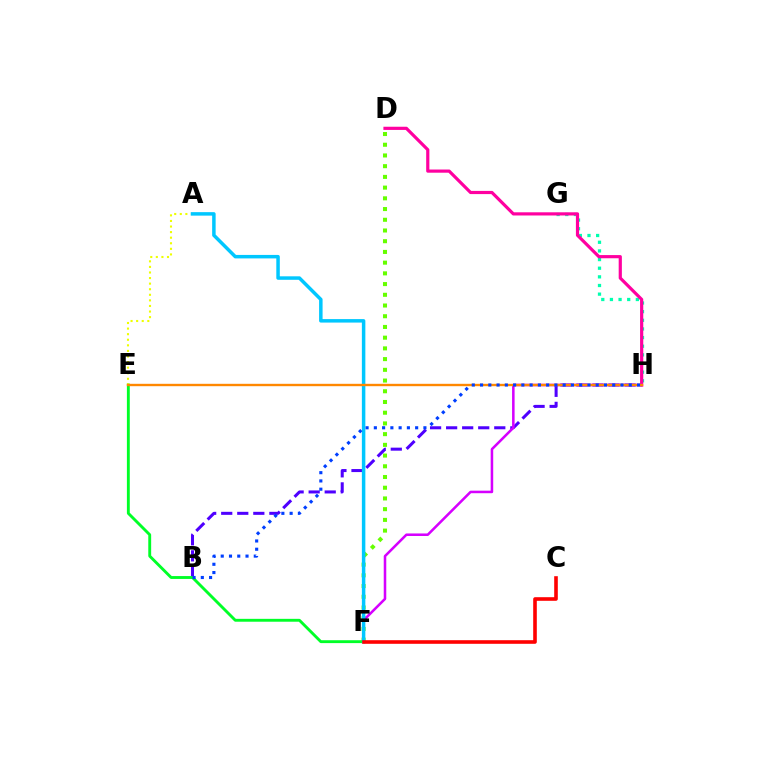{('G', 'H'): [{'color': '#00ffaf', 'line_style': 'dotted', 'thickness': 2.35}], ('D', 'F'): [{'color': '#66ff00', 'line_style': 'dotted', 'thickness': 2.91}], ('B', 'H'): [{'color': '#4f00ff', 'line_style': 'dashed', 'thickness': 2.18}, {'color': '#003fff', 'line_style': 'dotted', 'thickness': 2.24}], ('D', 'H'): [{'color': '#ff00a0', 'line_style': 'solid', 'thickness': 2.29}], ('F', 'H'): [{'color': '#d600ff', 'line_style': 'solid', 'thickness': 1.83}], ('E', 'F'): [{'color': '#00ff27', 'line_style': 'solid', 'thickness': 2.07}], ('A', 'E'): [{'color': '#eeff00', 'line_style': 'dotted', 'thickness': 1.52}], ('A', 'F'): [{'color': '#00c7ff', 'line_style': 'solid', 'thickness': 2.51}], ('E', 'H'): [{'color': '#ff8800', 'line_style': 'solid', 'thickness': 1.71}], ('C', 'F'): [{'color': '#ff0000', 'line_style': 'solid', 'thickness': 2.6}]}